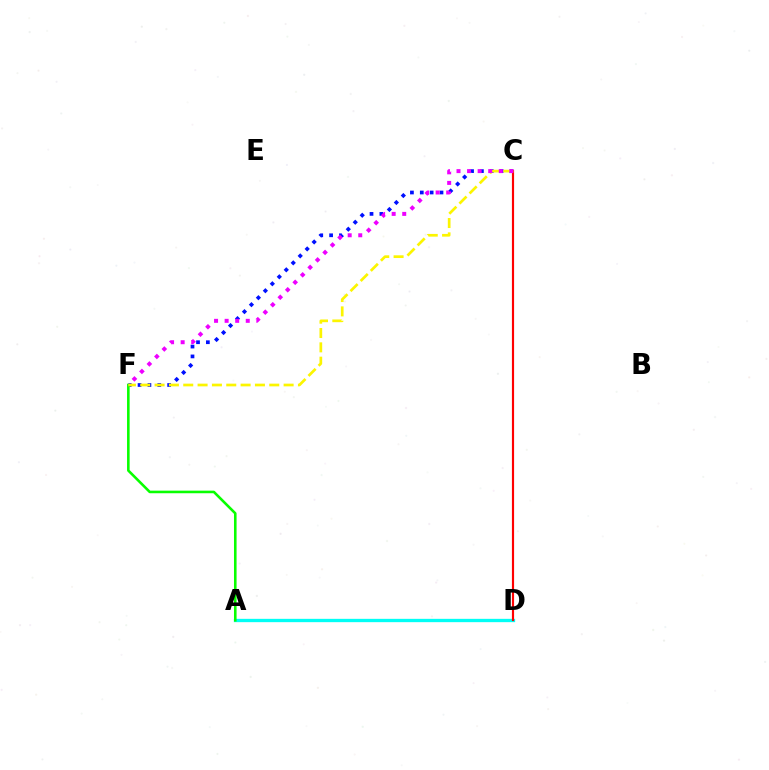{('A', 'D'): [{'color': '#00fff6', 'line_style': 'solid', 'thickness': 2.39}], ('C', 'F'): [{'color': '#0010ff', 'line_style': 'dotted', 'thickness': 2.68}, {'color': '#fcf500', 'line_style': 'dashed', 'thickness': 1.95}, {'color': '#ee00ff', 'line_style': 'dotted', 'thickness': 2.87}], ('C', 'D'): [{'color': '#ff0000', 'line_style': 'solid', 'thickness': 1.56}], ('A', 'F'): [{'color': '#08ff00', 'line_style': 'solid', 'thickness': 1.86}]}